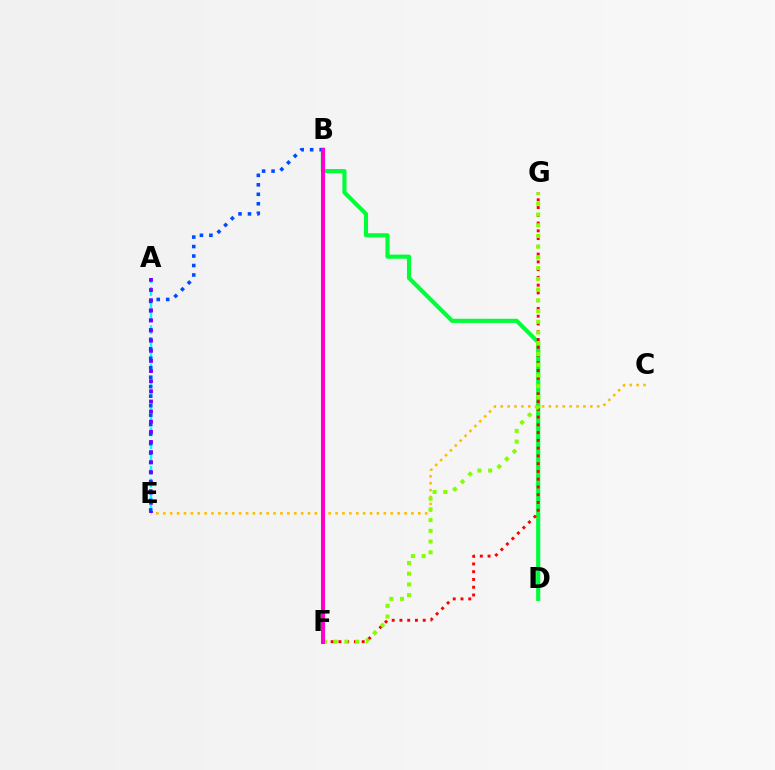{('C', 'E'): [{'color': '#ffbd00', 'line_style': 'dotted', 'thickness': 1.87}], ('B', 'D'): [{'color': '#00ff39', 'line_style': 'solid', 'thickness': 2.98}], ('A', 'E'): [{'color': '#00fff6', 'line_style': 'dashed', 'thickness': 1.74}, {'color': '#7200ff', 'line_style': 'dotted', 'thickness': 2.75}], ('F', 'G'): [{'color': '#ff0000', 'line_style': 'dotted', 'thickness': 2.11}, {'color': '#84ff00', 'line_style': 'dotted', 'thickness': 2.92}], ('B', 'E'): [{'color': '#004bff', 'line_style': 'dotted', 'thickness': 2.58}], ('B', 'F'): [{'color': '#ff00cf', 'line_style': 'solid', 'thickness': 2.92}]}